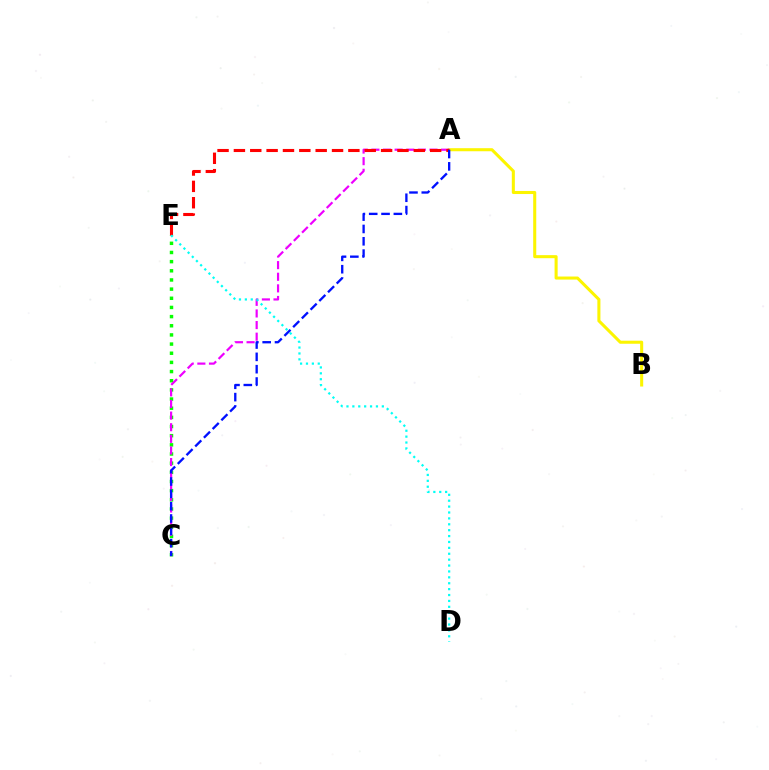{('A', 'B'): [{'color': '#fcf500', 'line_style': 'solid', 'thickness': 2.2}], ('C', 'E'): [{'color': '#08ff00', 'line_style': 'dotted', 'thickness': 2.49}], ('A', 'C'): [{'color': '#ee00ff', 'line_style': 'dashed', 'thickness': 1.58}, {'color': '#0010ff', 'line_style': 'dashed', 'thickness': 1.67}], ('A', 'E'): [{'color': '#ff0000', 'line_style': 'dashed', 'thickness': 2.22}], ('D', 'E'): [{'color': '#00fff6', 'line_style': 'dotted', 'thickness': 1.6}]}